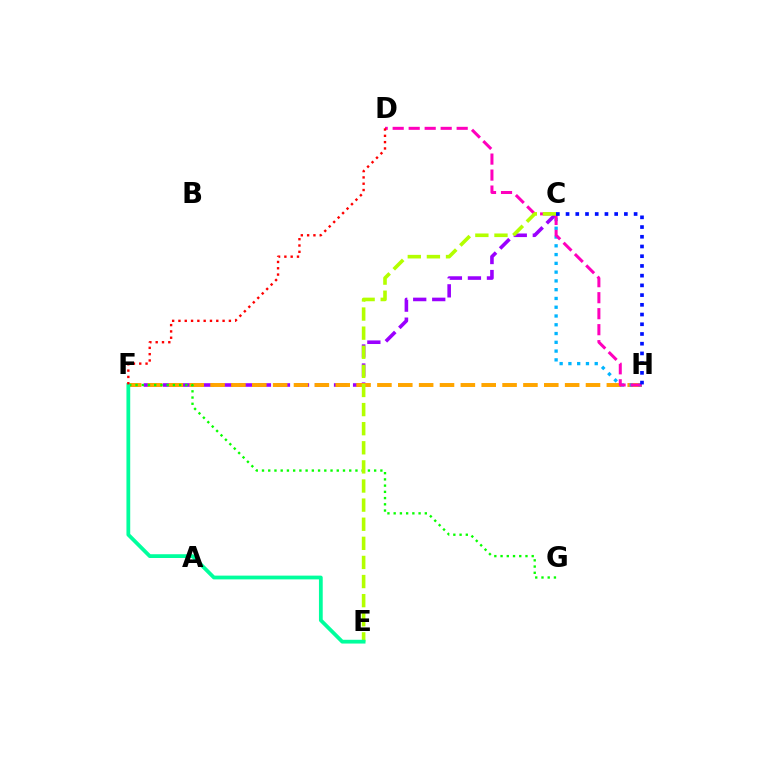{('C', 'F'): [{'color': '#9b00ff', 'line_style': 'dashed', 'thickness': 2.58}], ('F', 'H'): [{'color': '#ffa500', 'line_style': 'dashed', 'thickness': 2.83}], ('C', 'H'): [{'color': '#00b5ff', 'line_style': 'dotted', 'thickness': 2.38}, {'color': '#0010ff', 'line_style': 'dotted', 'thickness': 2.64}], ('F', 'G'): [{'color': '#08ff00', 'line_style': 'dotted', 'thickness': 1.69}], ('D', 'H'): [{'color': '#ff00bd', 'line_style': 'dashed', 'thickness': 2.17}], ('C', 'E'): [{'color': '#b3ff00', 'line_style': 'dashed', 'thickness': 2.6}], ('E', 'F'): [{'color': '#00ff9d', 'line_style': 'solid', 'thickness': 2.71}], ('D', 'F'): [{'color': '#ff0000', 'line_style': 'dotted', 'thickness': 1.71}]}